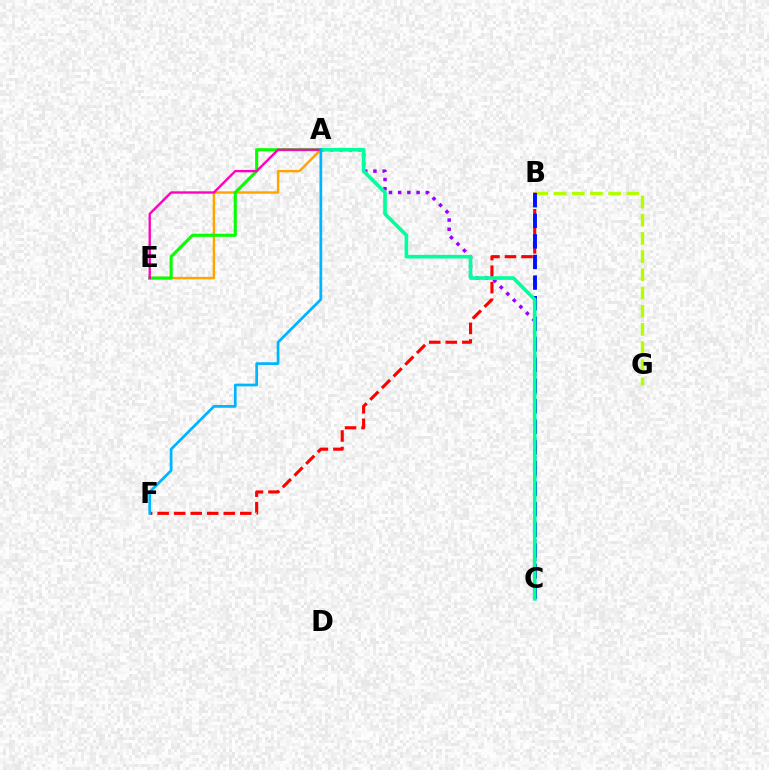{('B', 'G'): [{'color': '#b3ff00', 'line_style': 'dashed', 'thickness': 2.47}], ('A', 'C'): [{'color': '#9b00ff', 'line_style': 'dotted', 'thickness': 2.51}, {'color': '#00ff9d', 'line_style': 'solid', 'thickness': 2.62}], ('A', 'E'): [{'color': '#ffa500', 'line_style': 'solid', 'thickness': 1.75}, {'color': '#08ff00', 'line_style': 'solid', 'thickness': 2.23}, {'color': '#ff00bd', 'line_style': 'solid', 'thickness': 1.7}], ('B', 'F'): [{'color': '#ff0000', 'line_style': 'dashed', 'thickness': 2.25}], ('B', 'C'): [{'color': '#0010ff', 'line_style': 'dashed', 'thickness': 2.8}], ('A', 'F'): [{'color': '#00b5ff', 'line_style': 'solid', 'thickness': 1.97}]}